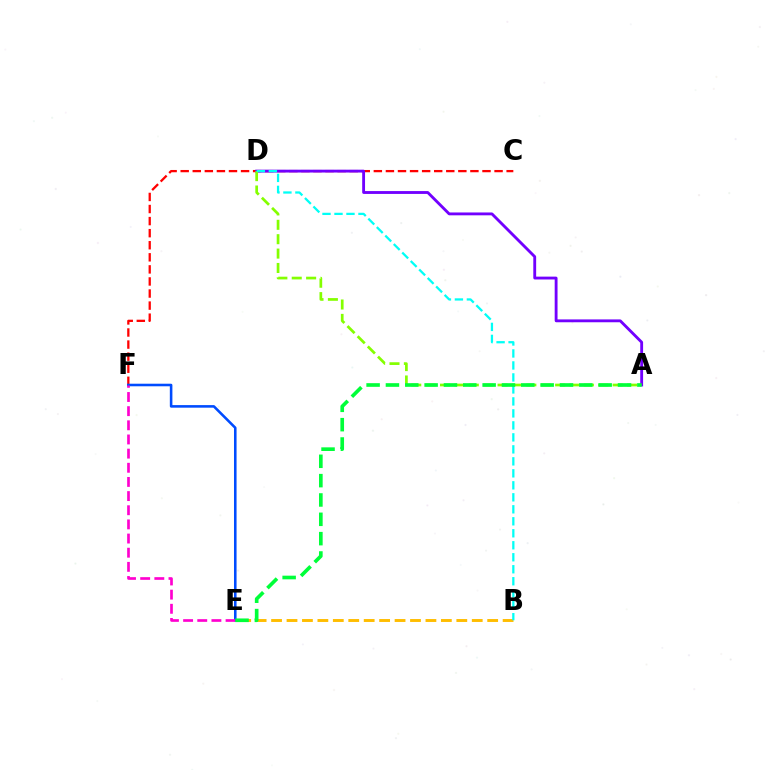{('B', 'E'): [{'color': '#ffbd00', 'line_style': 'dashed', 'thickness': 2.1}], ('C', 'F'): [{'color': '#ff0000', 'line_style': 'dashed', 'thickness': 1.64}], ('A', 'D'): [{'color': '#7200ff', 'line_style': 'solid', 'thickness': 2.05}, {'color': '#84ff00', 'line_style': 'dashed', 'thickness': 1.95}], ('B', 'D'): [{'color': '#00fff6', 'line_style': 'dashed', 'thickness': 1.63}], ('E', 'F'): [{'color': '#004bff', 'line_style': 'solid', 'thickness': 1.85}, {'color': '#ff00cf', 'line_style': 'dashed', 'thickness': 1.92}], ('A', 'E'): [{'color': '#00ff39', 'line_style': 'dashed', 'thickness': 2.63}]}